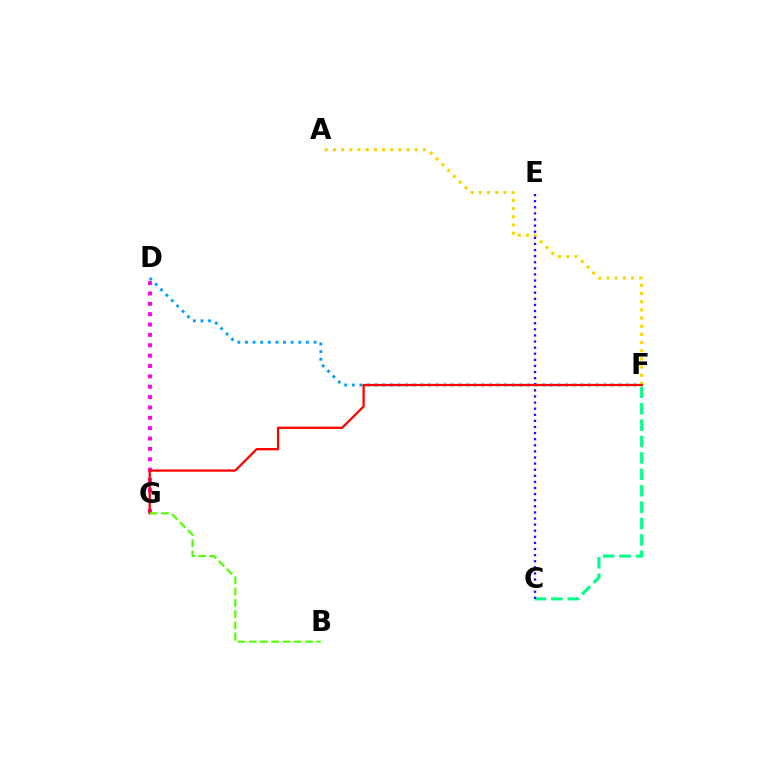{('D', 'G'): [{'color': '#ff00ed', 'line_style': 'dotted', 'thickness': 2.81}], ('A', 'F'): [{'color': '#ffd500', 'line_style': 'dotted', 'thickness': 2.22}], ('C', 'F'): [{'color': '#00ff86', 'line_style': 'dashed', 'thickness': 2.23}], ('D', 'F'): [{'color': '#009eff', 'line_style': 'dotted', 'thickness': 2.07}], ('C', 'E'): [{'color': '#3700ff', 'line_style': 'dotted', 'thickness': 1.66}], ('F', 'G'): [{'color': '#ff0000', 'line_style': 'solid', 'thickness': 1.64}], ('B', 'G'): [{'color': '#4fff00', 'line_style': 'dashed', 'thickness': 1.53}]}